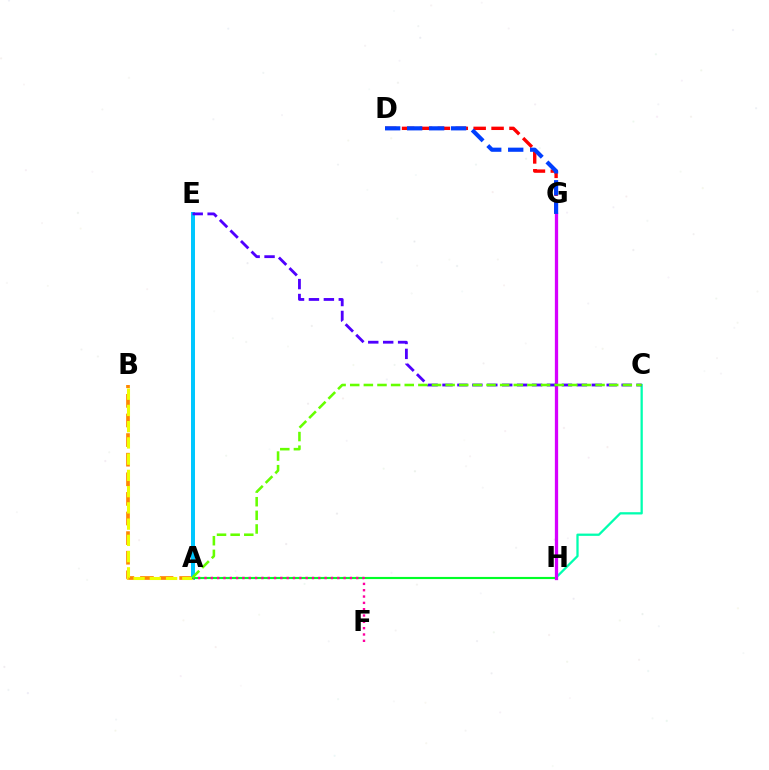{('D', 'G'): [{'color': '#ff0000', 'line_style': 'dashed', 'thickness': 2.43}, {'color': '#003fff', 'line_style': 'dashed', 'thickness': 2.99}], ('C', 'H'): [{'color': '#00ffaf', 'line_style': 'solid', 'thickness': 1.64}], ('A', 'B'): [{'color': '#ff8800', 'line_style': 'dashed', 'thickness': 2.66}, {'color': '#eeff00', 'line_style': 'dashed', 'thickness': 2.21}], ('A', 'E'): [{'color': '#00c7ff', 'line_style': 'solid', 'thickness': 2.88}], ('A', 'H'): [{'color': '#00ff27', 'line_style': 'solid', 'thickness': 1.54}], ('G', 'H'): [{'color': '#d600ff', 'line_style': 'solid', 'thickness': 2.36}], ('A', 'F'): [{'color': '#ff00a0', 'line_style': 'dotted', 'thickness': 1.72}], ('C', 'E'): [{'color': '#4f00ff', 'line_style': 'dashed', 'thickness': 2.03}], ('A', 'C'): [{'color': '#66ff00', 'line_style': 'dashed', 'thickness': 1.85}]}